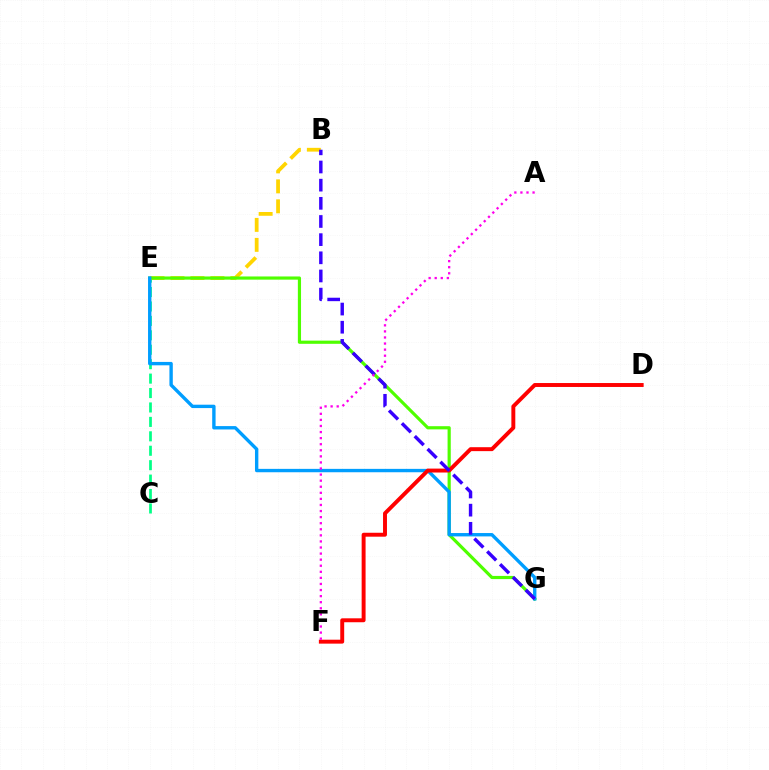{('C', 'E'): [{'color': '#00ff86', 'line_style': 'dashed', 'thickness': 1.96}], ('B', 'E'): [{'color': '#ffd500', 'line_style': 'dashed', 'thickness': 2.71}], ('E', 'G'): [{'color': '#4fff00', 'line_style': 'solid', 'thickness': 2.29}, {'color': '#009eff', 'line_style': 'solid', 'thickness': 2.43}], ('D', 'F'): [{'color': '#ff0000', 'line_style': 'solid', 'thickness': 2.83}], ('B', 'G'): [{'color': '#3700ff', 'line_style': 'dashed', 'thickness': 2.47}], ('A', 'F'): [{'color': '#ff00ed', 'line_style': 'dotted', 'thickness': 1.65}]}